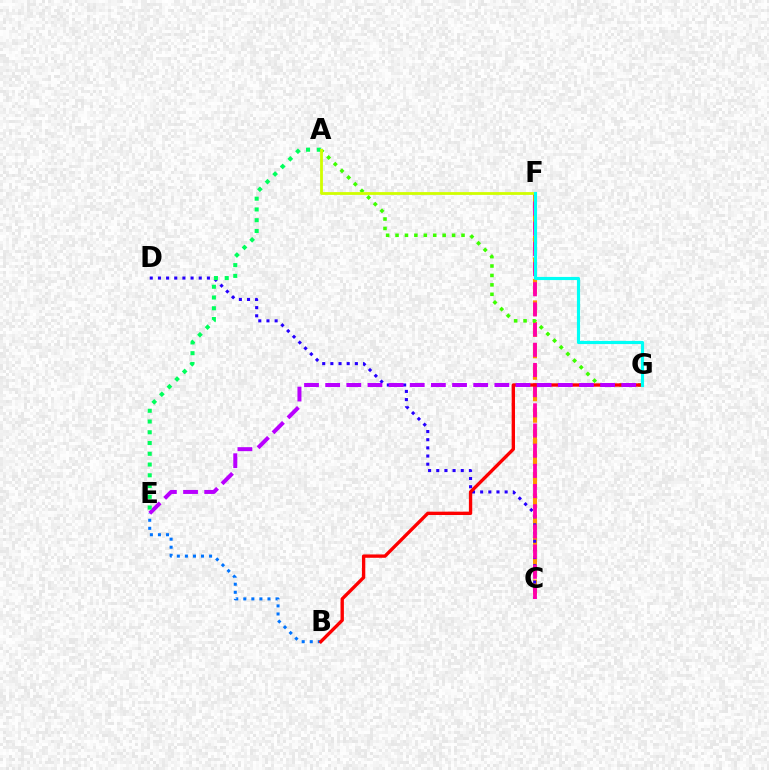{('C', 'F'): [{'color': '#ff9400', 'line_style': 'dashed', 'thickness': 2.92}, {'color': '#ff00ac', 'line_style': 'dashed', 'thickness': 2.74}], ('C', 'D'): [{'color': '#2500ff', 'line_style': 'dotted', 'thickness': 2.22}], ('B', 'E'): [{'color': '#0074ff', 'line_style': 'dotted', 'thickness': 2.19}], ('A', 'G'): [{'color': '#3dff00', 'line_style': 'dotted', 'thickness': 2.56}], ('B', 'G'): [{'color': '#ff0000', 'line_style': 'solid', 'thickness': 2.41}], ('E', 'G'): [{'color': '#b900ff', 'line_style': 'dashed', 'thickness': 2.87}], ('A', 'E'): [{'color': '#00ff5c', 'line_style': 'dotted', 'thickness': 2.92}], ('A', 'F'): [{'color': '#d1ff00', 'line_style': 'solid', 'thickness': 2.01}], ('F', 'G'): [{'color': '#00fff6', 'line_style': 'solid', 'thickness': 2.26}]}